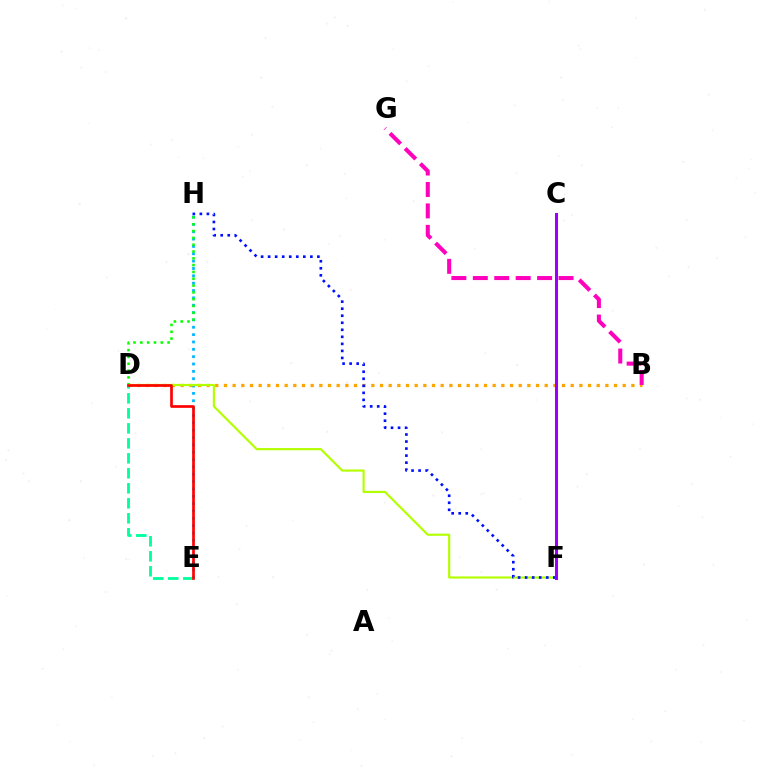{('E', 'H'): [{'color': '#00b5ff', 'line_style': 'dotted', 'thickness': 2.0}], ('B', 'D'): [{'color': '#ffa500', 'line_style': 'dotted', 'thickness': 2.36}], ('D', 'H'): [{'color': '#08ff00', 'line_style': 'dotted', 'thickness': 1.85}], ('D', 'F'): [{'color': '#b3ff00', 'line_style': 'solid', 'thickness': 1.56}], ('B', 'G'): [{'color': '#ff00bd', 'line_style': 'dashed', 'thickness': 2.91}], ('D', 'E'): [{'color': '#00ff9d', 'line_style': 'dashed', 'thickness': 2.04}, {'color': '#ff0000', 'line_style': 'solid', 'thickness': 1.93}], ('F', 'H'): [{'color': '#0010ff', 'line_style': 'dotted', 'thickness': 1.91}], ('C', 'F'): [{'color': '#9b00ff', 'line_style': 'solid', 'thickness': 2.18}]}